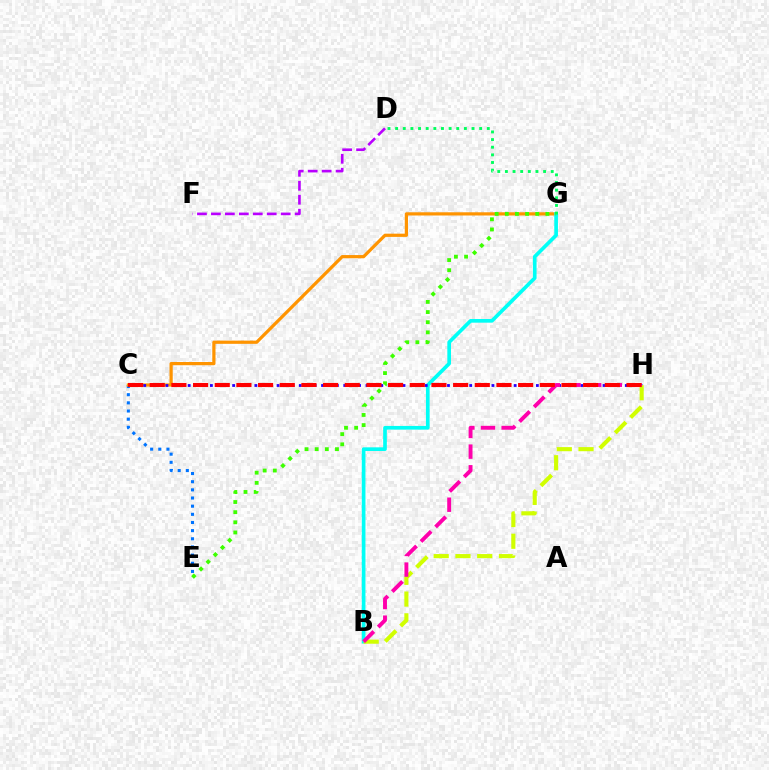{('C', 'E'): [{'color': '#0074ff', 'line_style': 'dotted', 'thickness': 2.22}], ('C', 'G'): [{'color': '#ff9400', 'line_style': 'solid', 'thickness': 2.32}], ('B', 'G'): [{'color': '#00fff6', 'line_style': 'solid', 'thickness': 2.65}], ('D', 'G'): [{'color': '#00ff5c', 'line_style': 'dotted', 'thickness': 2.08}], ('C', 'H'): [{'color': '#2500ff', 'line_style': 'dotted', 'thickness': 2.01}, {'color': '#ff0000', 'line_style': 'dashed', 'thickness': 2.94}], ('B', 'H'): [{'color': '#d1ff00', 'line_style': 'dashed', 'thickness': 2.95}, {'color': '#ff00ac', 'line_style': 'dashed', 'thickness': 2.8}], ('D', 'F'): [{'color': '#b900ff', 'line_style': 'dashed', 'thickness': 1.9}], ('E', 'G'): [{'color': '#3dff00', 'line_style': 'dotted', 'thickness': 2.76}]}